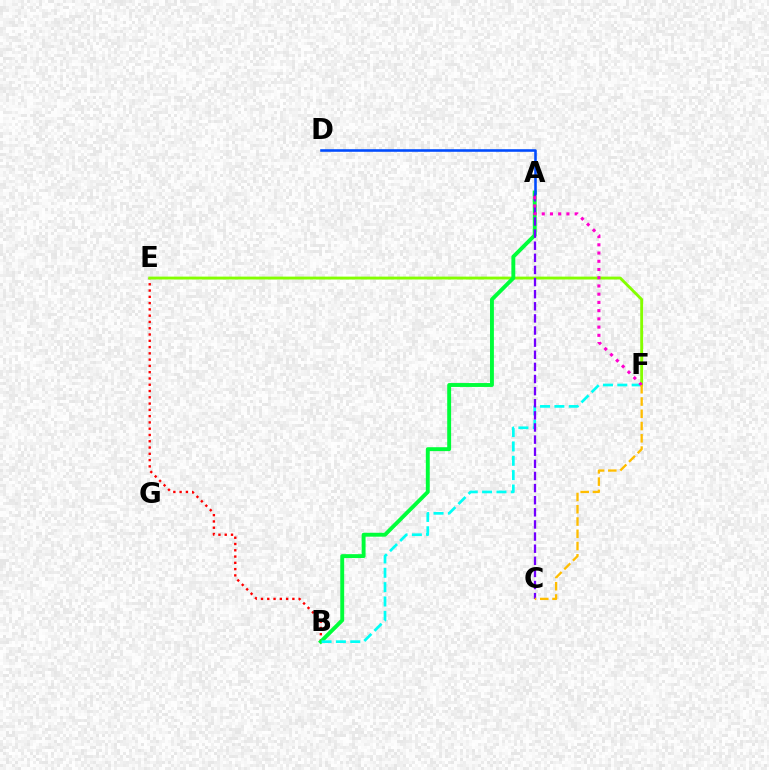{('B', 'E'): [{'color': '#ff0000', 'line_style': 'dotted', 'thickness': 1.71}], ('E', 'F'): [{'color': '#84ff00', 'line_style': 'solid', 'thickness': 2.07}], ('A', 'B'): [{'color': '#00ff39', 'line_style': 'solid', 'thickness': 2.81}], ('B', 'F'): [{'color': '#00fff6', 'line_style': 'dashed', 'thickness': 1.95}], ('A', 'C'): [{'color': '#7200ff', 'line_style': 'dashed', 'thickness': 1.65}], ('A', 'D'): [{'color': '#004bff', 'line_style': 'solid', 'thickness': 1.86}], ('A', 'F'): [{'color': '#ff00cf', 'line_style': 'dotted', 'thickness': 2.24}], ('C', 'F'): [{'color': '#ffbd00', 'line_style': 'dashed', 'thickness': 1.67}]}